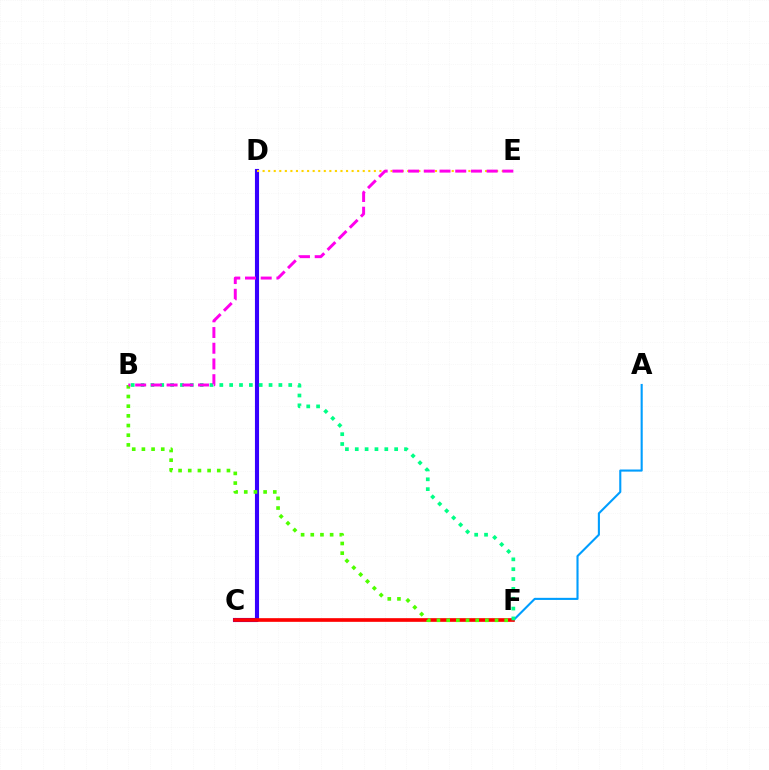{('A', 'F'): [{'color': '#009eff', 'line_style': 'solid', 'thickness': 1.52}], ('C', 'D'): [{'color': '#3700ff', 'line_style': 'solid', 'thickness': 2.96}], ('C', 'F'): [{'color': '#ff0000', 'line_style': 'solid', 'thickness': 2.64}], ('B', 'F'): [{'color': '#4fff00', 'line_style': 'dotted', 'thickness': 2.63}, {'color': '#00ff86', 'line_style': 'dotted', 'thickness': 2.68}], ('D', 'E'): [{'color': '#ffd500', 'line_style': 'dotted', 'thickness': 1.51}], ('B', 'E'): [{'color': '#ff00ed', 'line_style': 'dashed', 'thickness': 2.13}]}